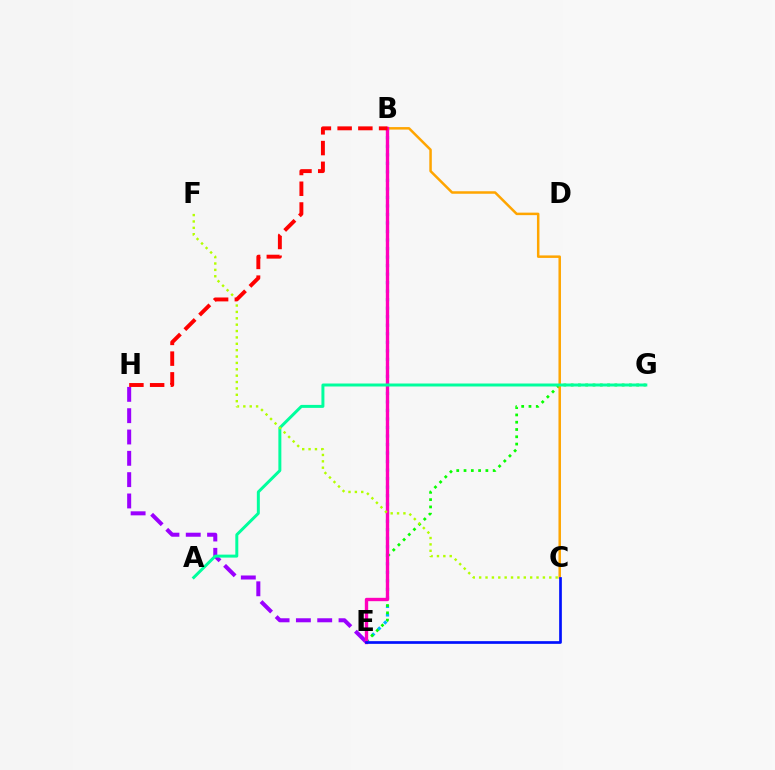{('E', 'H'): [{'color': '#9b00ff', 'line_style': 'dashed', 'thickness': 2.9}], ('B', 'E'): [{'color': '#00b5ff', 'line_style': 'dotted', 'thickness': 2.32}, {'color': '#ff00bd', 'line_style': 'solid', 'thickness': 2.42}], ('E', 'G'): [{'color': '#08ff00', 'line_style': 'dotted', 'thickness': 1.98}], ('B', 'C'): [{'color': '#ffa500', 'line_style': 'solid', 'thickness': 1.8}], ('A', 'G'): [{'color': '#00ff9d', 'line_style': 'solid', 'thickness': 2.14}], ('C', 'F'): [{'color': '#b3ff00', 'line_style': 'dotted', 'thickness': 1.73}], ('C', 'E'): [{'color': '#0010ff', 'line_style': 'solid', 'thickness': 1.94}], ('B', 'H'): [{'color': '#ff0000', 'line_style': 'dashed', 'thickness': 2.82}]}